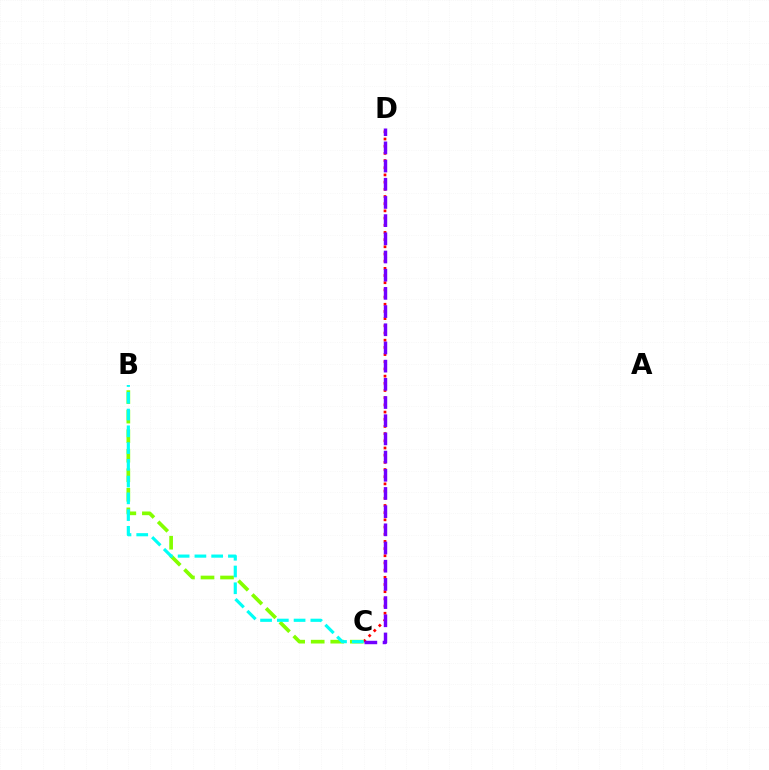{('C', 'D'): [{'color': '#ff0000', 'line_style': 'dotted', 'thickness': 1.95}, {'color': '#7200ff', 'line_style': 'dashed', 'thickness': 2.47}], ('B', 'C'): [{'color': '#84ff00', 'line_style': 'dashed', 'thickness': 2.65}, {'color': '#00fff6', 'line_style': 'dashed', 'thickness': 2.28}]}